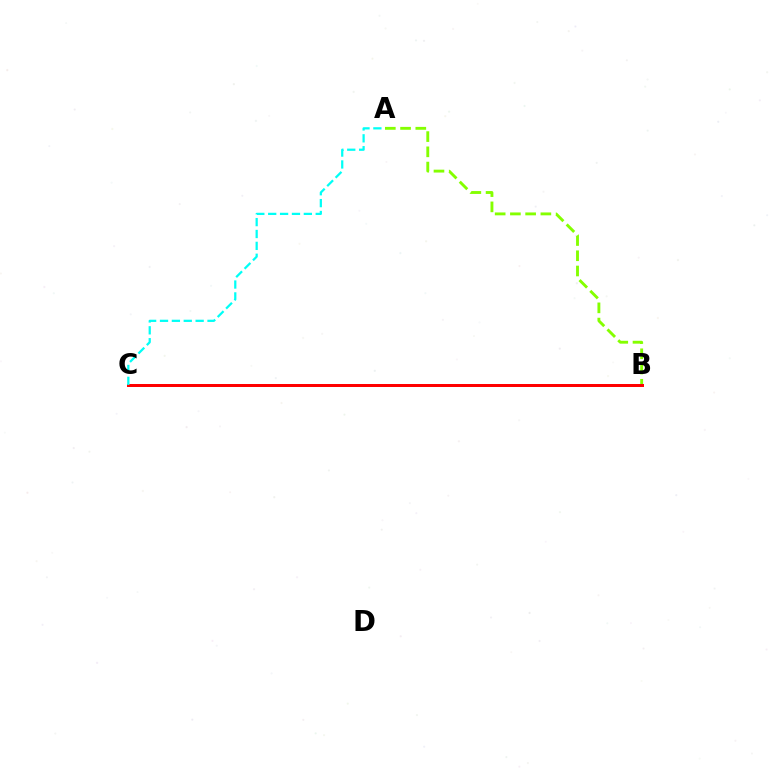{('A', 'B'): [{'color': '#84ff00', 'line_style': 'dashed', 'thickness': 2.07}], ('B', 'C'): [{'color': '#7200ff', 'line_style': 'dotted', 'thickness': 1.93}, {'color': '#ff0000', 'line_style': 'solid', 'thickness': 2.15}], ('A', 'C'): [{'color': '#00fff6', 'line_style': 'dashed', 'thickness': 1.61}]}